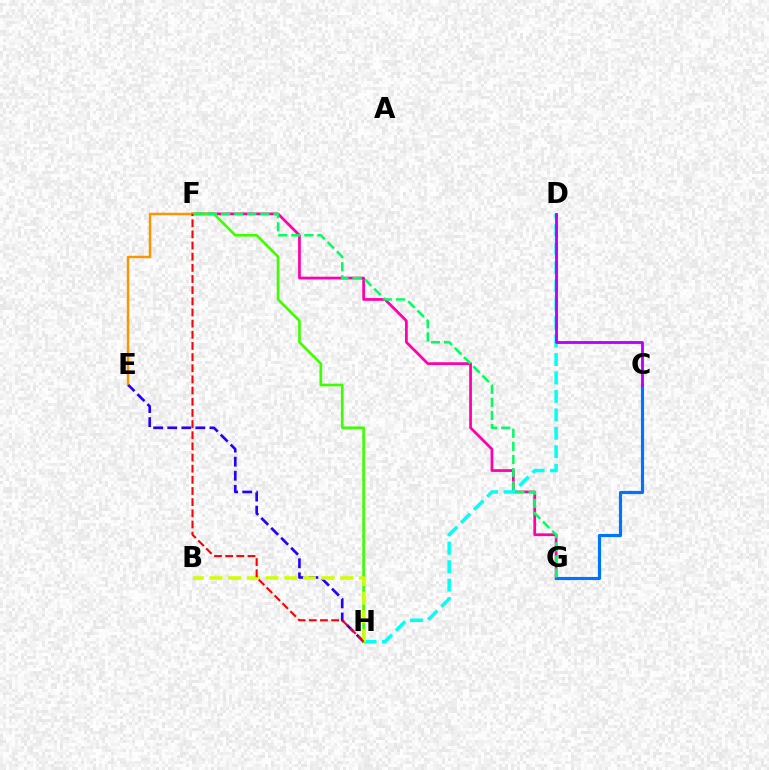{('F', 'G'): [{'color': '#ff00ac', 'line_style': 'solid', 'thickness': 1.97}, {'color': '#00ff5c', 'line_style': 'dashed', 'thickness': 1.78}], ('E', 'F'): [{'color': '#ff9400', 'line_style': 'solid', 'thickness': 1.76}], ('D', 'H'): [{'color': '#00fff6', 'line_style': 'dashed', 'thickness': 2.5}], ('C', 'G'): [{'color': '#0074ff', 'line_style': 'solid', 'thickness': 2.26}], ('F', 'H'): [{'color': '#3dff00', 'line_style': 'solid', 'thickness': 1.9}, {'color': '#ff0000', 'line_style': 'dashed', 'thickness': 1.52}], ('E', 'H'): [{'color': '#2500ff', 'line_style': 'dashed', 'thickness': 1.91}], ('B', 'H'): [{'color': '#d1ff00', 'line_style': 'dashed', 'thickness': 2.54}], ('C', 'D'): [{'color': '#b900ff', 'line_style': 'solid', 'thickness': 2.04}]}